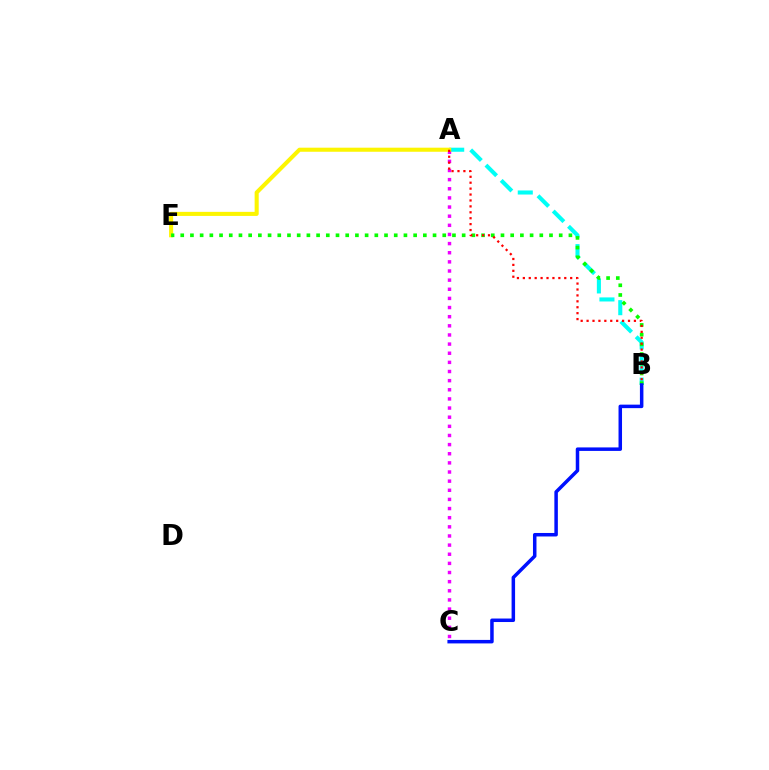{('A', 'B'): [{'color': '#00fff6', 'line_style': 'dashed', 'thickness': 2.93}, {'color': '#ff0000', 'line_style': 'dotted', 'thickness': 1.61}], ('A', 'C'): [{'color': '#ee00ff', 'line_style': 'dotted', 'thickness': 2.48}], ('A', 'E'): [{'color': '#fcf500', 'line_style': 'solid', 'thickness': 2.93}], ('B', 'E'): [{'color': '#08ff00', 'line_style': 'dotted', 'thickness': 2.64}], ('B', 'C'): [{'color': '#0010ff', 'line_style': 'solid', 'thickness': 2.52}]}